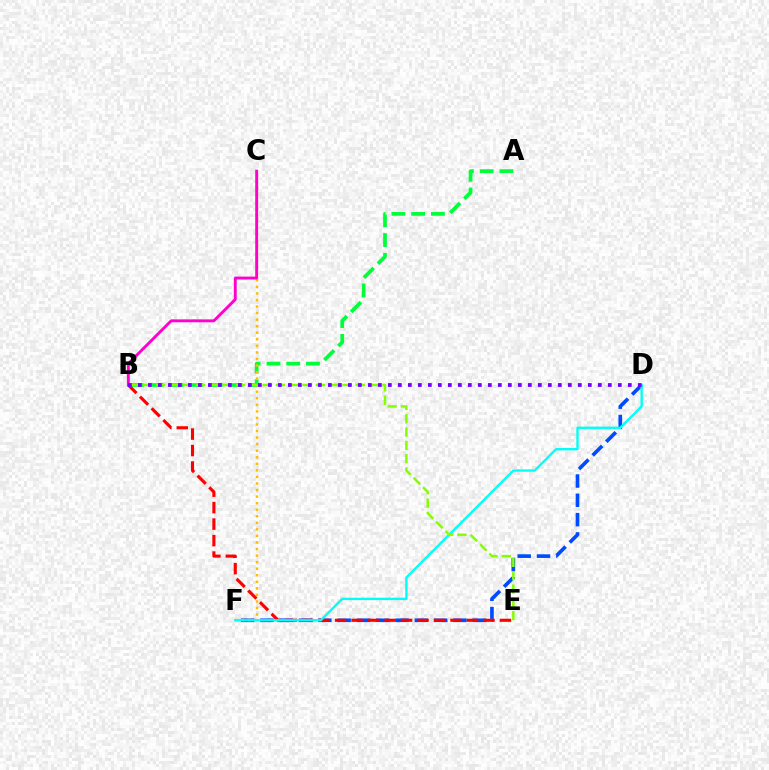{('A', 'B'): [{'color': '#00ff39', 'line_style': 'dashed', 'thickness': 2.68}], ('D', 'F'): [{'color': '#004bff', 'line_style': 'dashed', 'thickness': 2.62}, {'color': '#00fff6', 'line_style': 'solid', 'thickness': 1.69}], ('B', 'E'): [{'color': '#ff0000', 'line_style': 'dashed', 'thickness': 2.24}, {'color': '#84ff00', 'line_style': 'dashed', 'thickness': 1.81}], ('C', 'F'): [{'color': '#ffbd00', 'line_style': 'dotted', 'thickness': 1.78}], ('B', 'C'): [{'color': '#ff00cf', 'line_style': 'solid', 'thickness': 2.08}], ('B', 'D'): [{'color': '#7200ff', 'line_style': 'dotted', 'thickness': 2.72}]}